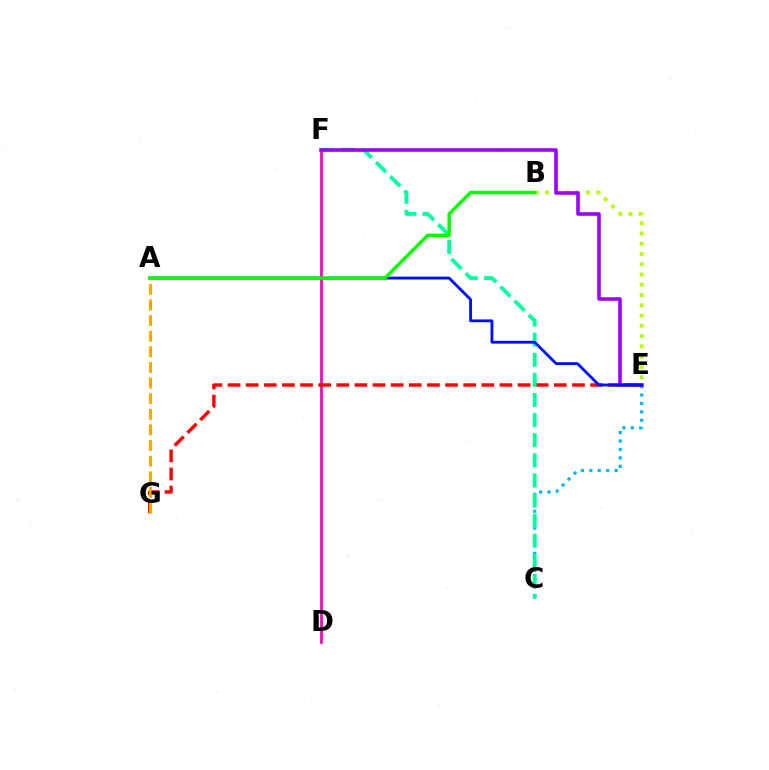{('D', 'F'): [{'color': '#ff00bd', 'line_style': 'solid', 'thickness': 1.96}], ('C', 'E'): [{'color': '#00b5ff', 'line_style': 'dotted', 'thickness': 2.29}], ('E', 'G'): [{'color': '#ff0000', 'line_style': 'dashed', 'thickness': 2.46}], ('C', 'F'): [{'color': '#00ff9d', 'line_style': 'dashed', 'thickness': 2.73}], ('B', 'E'): [{'color': '#b3ff00', 'line_style': 'dotted', 'thickness': 2.79}], ('E', 'F'): [{'color': '#9b00ff', 'line_style': 'solid', 'thickness': 2.58}], ('A', 'E'): [{'color': '#0010ff', 'line_style': 'solid', 'thickness': 2.05}], ('A', 'G'): [{'color': '#ffa500', 'line_style': 'dashed', 'thickness': 2.12}], ('A', 'B'): [{'color': '#08ff00', 'line_style': 'solid', 'thickness': 2.47}]}